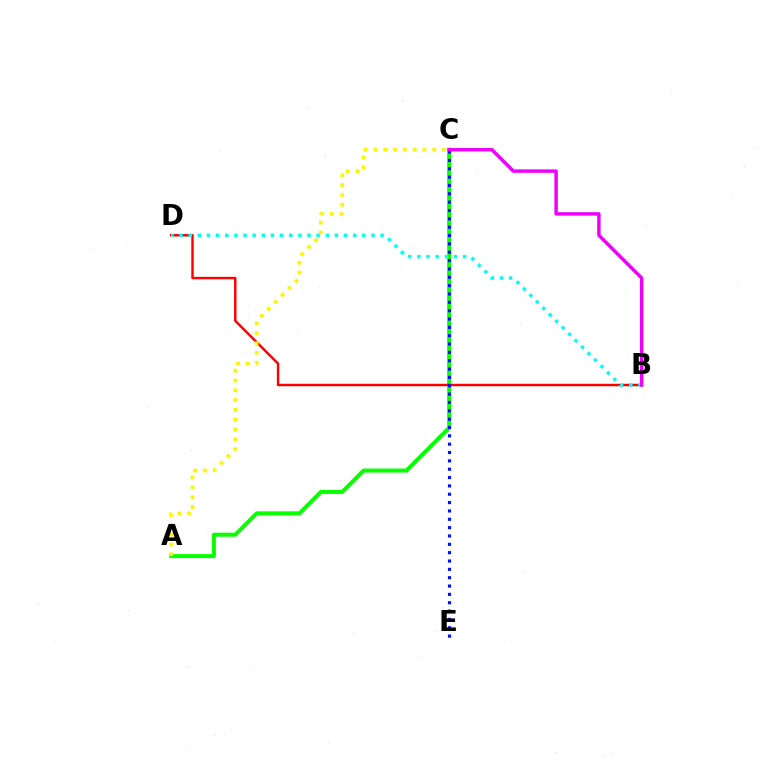{('A', 'C'): [{'color': '#08ff00', 'line_style': 'solid', 'thickness': 2.89}, {'color': '#fcf500', 'line_style': 'dotted', 'thickness': 2.66}], ('B', 'D'): [{'color': '#ff0000', 'line_style': 'solid', 'thickness': 1.77}, {'color': '#00fff6', 'line_style': 'dotted', 'thickness': 2.48}], ('C', 'E'): [{'color': '#0010ff', 'line_style': 'dotted', 'thickness': 2.27}], ('B', 'C'): [{'color': '#ee00ff', 'line_style': 'solid', 'thickness': 2.49}]}